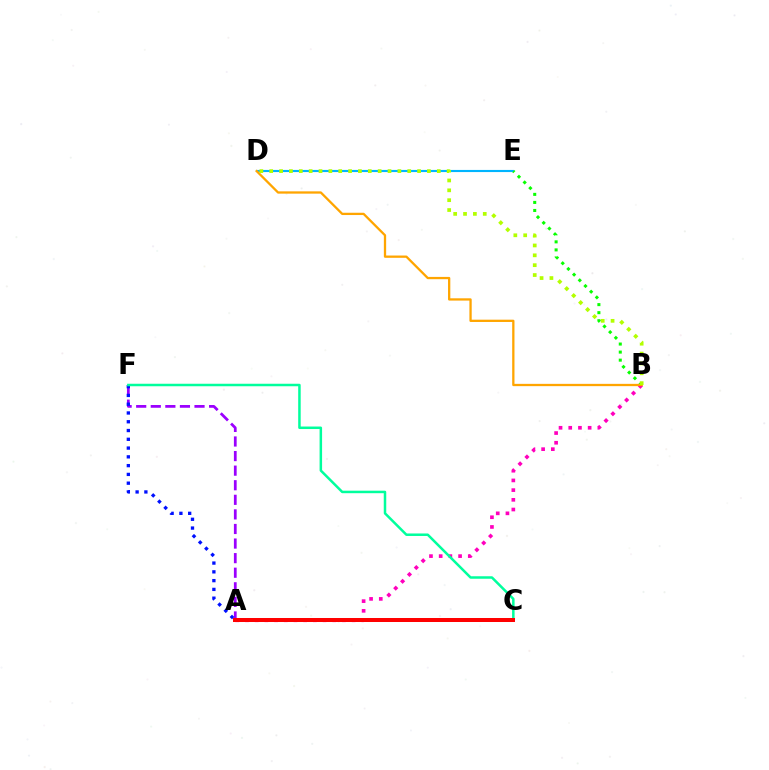{('A', 'B'): [{'color': '#ff00bd', 'line_style': 'dotted', 'thickness': 2.64}], ('D', 'E'): [{'color': '#00b5ff', 'line_style': 'solid', 'thickness': 1.53}], ('A', 'F'): [{'color': '#9b00ff', 'line_style': 'dashed', 'thickness': 1.98}, {'color': '#0010ff', 'line_style': 'dotted', 'thickness': 2.38}], ('C', 'F'): [{'color': '#00ff9d', 'line_style': 'solid', 'thickness': 1.8}], ('B', 'E'): [{'color': '#08ff00', 'line_style': 'dotted', 'thickness': 2.19}], ('B', 'D'): [{'color': '#ffa500', 'line_style': 'solid', 'thickness': 1.65}, {'color': '#b3ff00', 'line_style': 'dotted', 'thickness': 2.68}], ('A', 'C'): [{'color': '#ff0000', 'line_style': 'solid', 'thickness': 2.88}]}